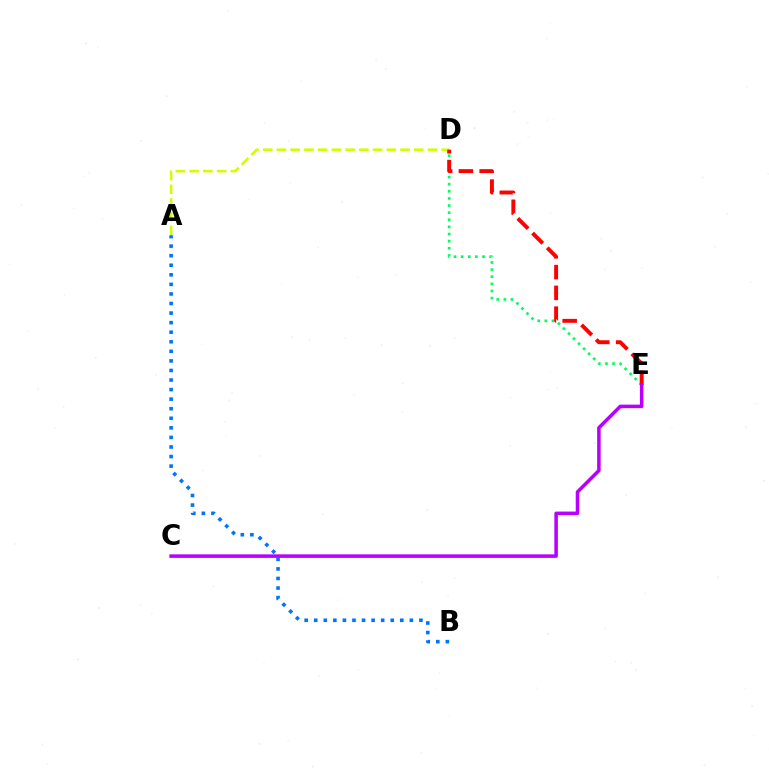{('A', 'D'): [{'color': '#d1ff00', 'line_style': 'dashed', 'thickness': 1.87}], ('D', 'E'): [{'color': '#00ff5c', 'line_style': 'dotted', 'thickness': 1.94}, {'color': '#ff0000', 'line_style': 'dashed', 'thickness': 2.82}], ('C', 'E'): [{'color': '#b900ff', 'line_style': 'solid', 'thickness': 2.54}], ('A', 'B'): [{'color': '#0074ff', 'line_style': 'dotted', 'thickness': 2.6}]}